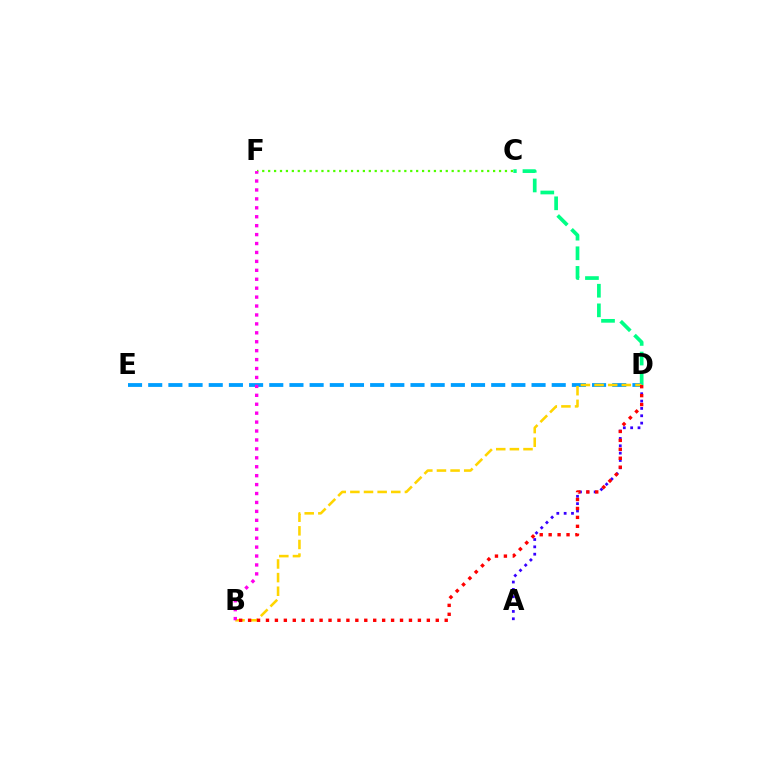{('A', 'D'): [{'color': '#3700ff', 'line_style': 'dotted', 'thickness': 2.0}], ('C', 'D'): [{'color': '#00ff86', 'line_style': 'dashed', 'thickness': 2.66}], ('C', 'F'): [{'color': '#4fff00', 'line_style': 'dotted', 'thickness': 1.61}], ('D', 'E'): [{'color': '#009eff', 'line_style': 'dashed', 'thickness': 2.74}], ('B', 'D'): [{'color': '#ffd500', 'line_style': 'dashed', 'thickness': 1.85}, {'color': '#ff0000', 'line_style': 'dotted', 'thickness': 2.43}], ('B', 'F'): [{'color': '#ff00ed', 'line_style': 'dotted', 'thickness': 2.43}]}